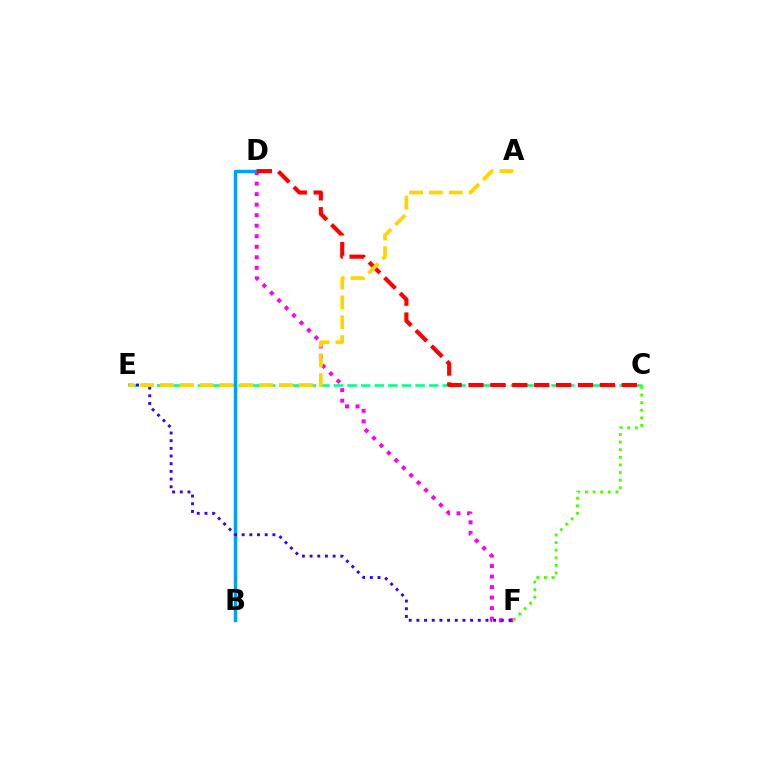{('C', 'E'): [{'color': '#00ff86', 'line_style': 'dashed', 'thickness': 1.85}], ('D', 'F'): [{'color': '#ff00ed', 'line_style': 'dotted', 'thickness': 2.86}], ('B', 'D'): [{'color': '#009eff', 'line_style': 'solid', 'thickness': 2.48}], ('E', 'F'): [{'color': '#3700ff', 'line_style': 'dotted', 'thickness': 2.09}], ('C', 'D'): [{'color': '#ff0000', 'line_style': 'dashed', 'thickness': 2.98}], ('A', 'E'): [{'color': '#ffd500', 'line_style': 'dashed', 'thickness': 2.69}], ('C', 'F'): [{'color': '#4fff00', 'line_style': 'dotted', 'thickness': 2.07}]}